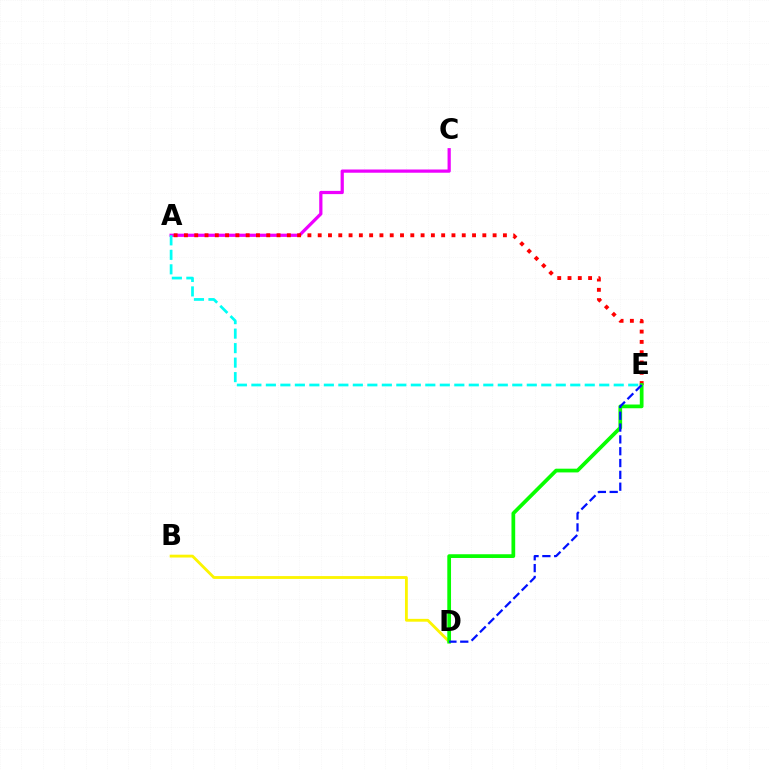{('B', 'D'): [{'color': '#fcf500', 'line_style': 'solid', 'thickness': 2.04}], ('A', 'C'): [{'color': '#ee00ff', 'line_style': 'solid', 'thickness': 2.32}], ('A', 'E'): [{'color': '#00fff6', 'line_style': 'dashed', 'thickness': 1.97}, {'color': '#ff0000', 'line_style': 'dotted', 'thickness': 2.8}], ('D', 'E'): [{'color': '#08ff00', 'line_style': 'solid', 'thickness': 2.69}, {'color': '#0010ff', 'line_style': 'dashed', 'thickness': 1.61}]}